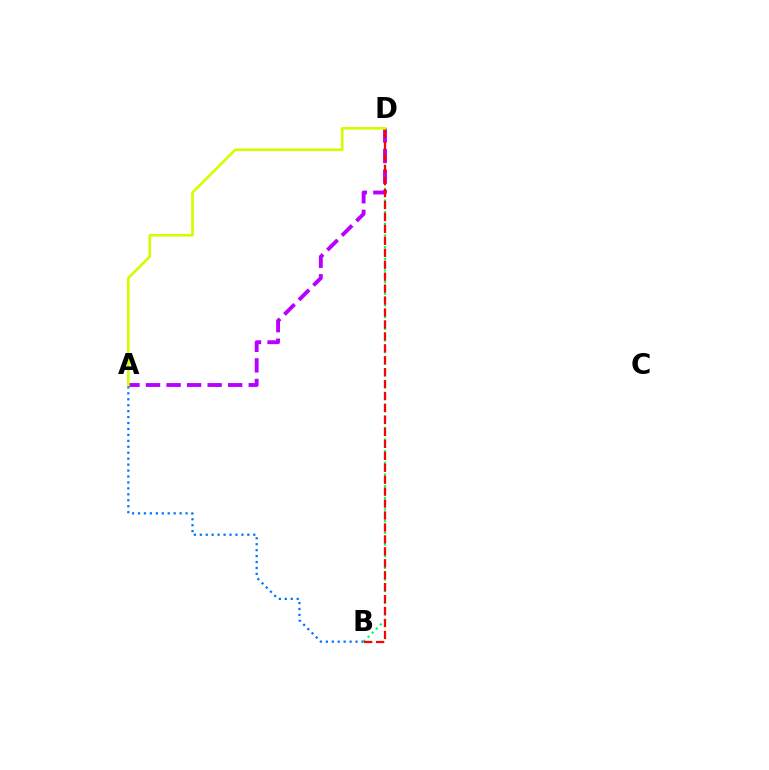{('B', 'D'): [{'color': '#00ff5c', 'line_style': 'dotted', 'thickness': 1.58}, {'color': '#ff0000', 'line_style': 'dashed', 'thickness': 1.62}], ('A', 'D'): [{'color': '#b900ff', 'line_style': 'dashed', 'thickness': 2.79}, {'color': '#d1ff00', 'line_style': 'solid', 'thickness': 1.91}], ('A', 'B'): [{'color': '#0074ff', 'line_style': 'dotted', 'thickness': 1.61}]}